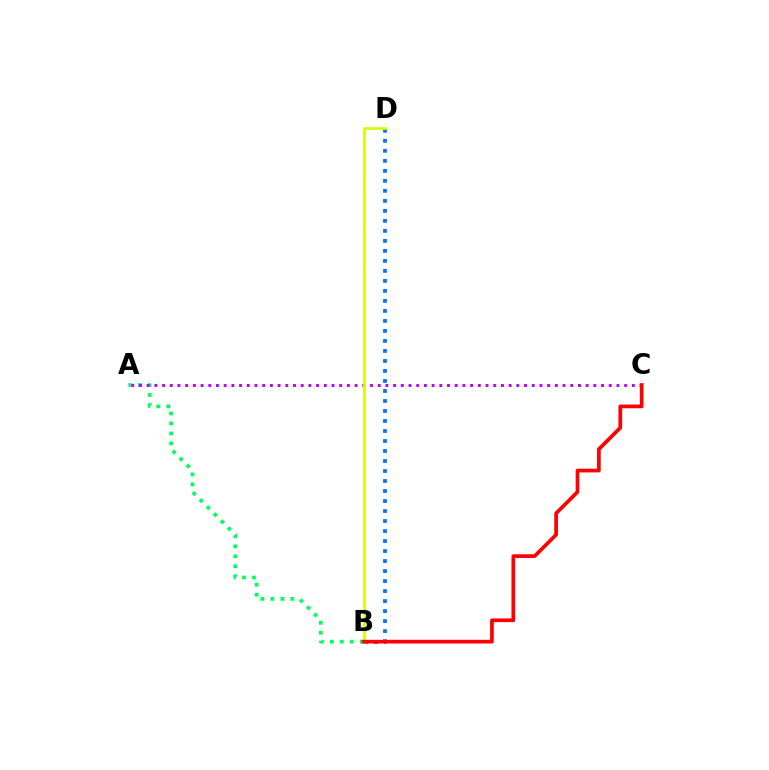{('A', 'B'): [{'color': '#00ff5c', 'line_style': 'dotted', 'thickness': 2.71}], ('A', 'C'): [{'color': '#b900ff', 'line_style': 'dotted', 'thickness': 2.09}], ('B', 'D'): [{'color': '#0074ff', 'line_style': 'dotted', 'thickness': 2.72}, {'color': '#d1ff00', 'line_style': 'solid', 'thickness': 1.95}], ('B', 'C'): [{'color': '#ff0000', 'line_style': 'solid', 'thickness': 2.66}]}